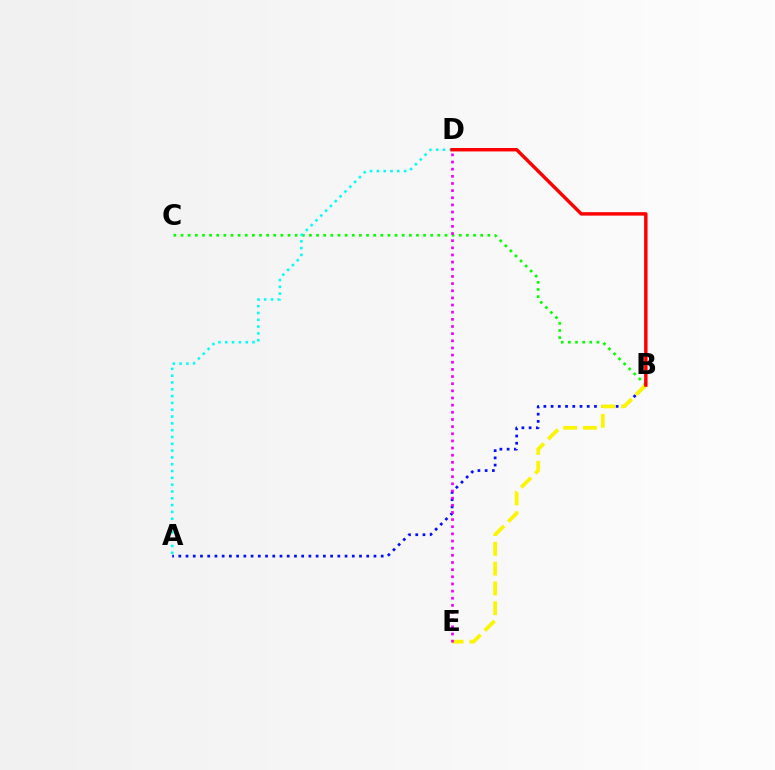{('B', 'C'): [{'color': '#08ff00', 'line_style': 'dotted', 'thickness': 1.94}], ('A', 'B'): [{'color': '#0010ff', 'line_style': 'dotted', 'thickness': 1.96}], ('B', 'E'): [{'color': '#fcf500', 'line_style': 'dashed', 'thickness': 2.69}], ('A', 'D'): [{'color': '#00fff6', 'line_style': 'dotted', 'thickness': 1.85}], ('D', 'E'): [{'color': '#ee00ff', 'line_style': 'dotted', 'thickness': 1.94}], ('B', 'D'): [{'color': '#ff0000', 'line_style': 'solid', 'thickness': 2.47}]}